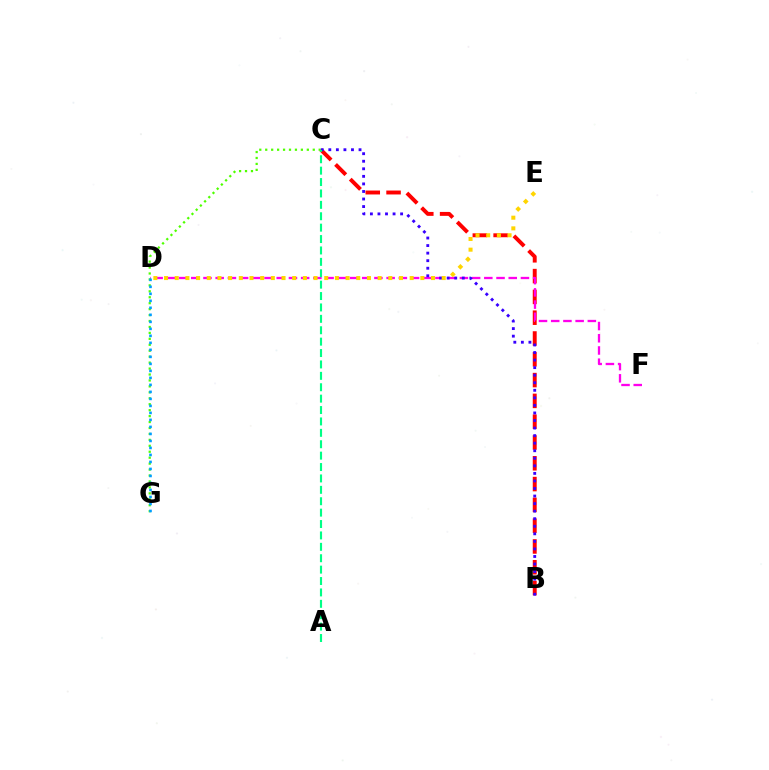{('B', 'C'): [{'color': '#ff0000', 'line_style': 'dashed', 'thickness': 2.83}, {'color': '#3700ff', 'line_style': 'dotted', 'thickness': 2.05}], ('D', 'F'): [{'color': '#ff00ed', 'line_style': 'dashed', 'thickness': 1.66}], ('C', 'G'): [{'color': '#4fff00', 'line_style': 'dotted', 'thickness': 1.61}], ('D', 'E'): [{'color': '#ffd500', 'line_style': 'dotted', 'thickness': 2.9}], ('D', 'G'): [{'color': '#009eff', 'line_style': 'dotted', 'thickness': 1.9}], ('A', 'C'): [{'color': '#00ff86', 'line_style': 'dashed', 'thickness': 1.55}]}